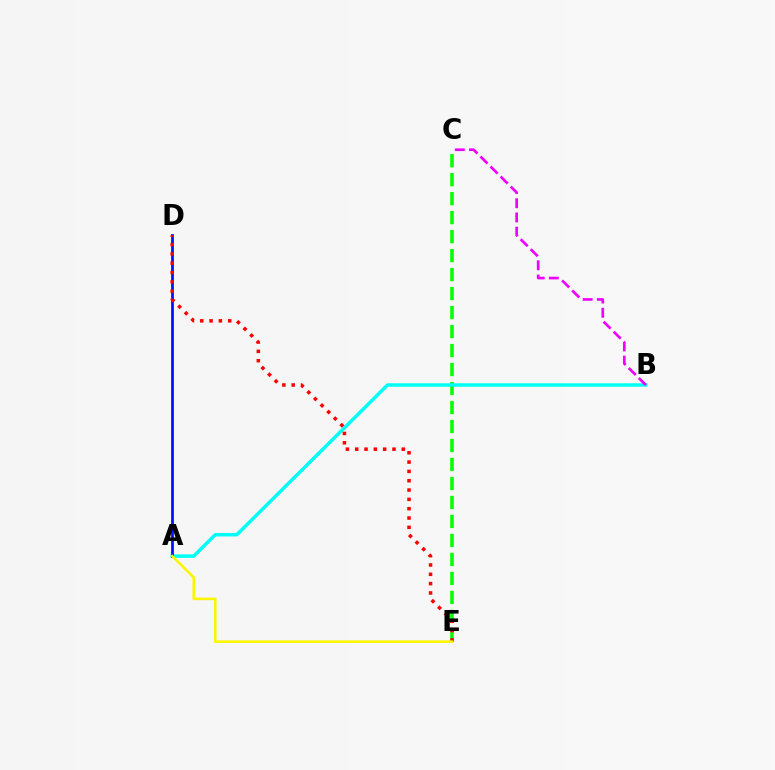{('C', 'E'): [{'color': '#08ff00', 'line_style': 'dashed', 'thickness': 2.58}], ('A', 'B'): [{'color': '#00fff6', 'line_style': 'solid', 'thickness': 2.5}], ('B', 'C'): [{'color': '#ee00ff', 'line_style': 'dashed', 'thickness': 1.93}], ('A', 'D'): [{'color': '#0010ff', 'line_style': 'solid', 'thickness': 1.98}], ('D', 'E'): [{'color': '#ff0000', 'line_style': 'dotted', 'thickness': 2.53}], ('A', 'E'): [{'color': '#fcf500', 'line_style': 'solid', 'thickness': 1.87}]}